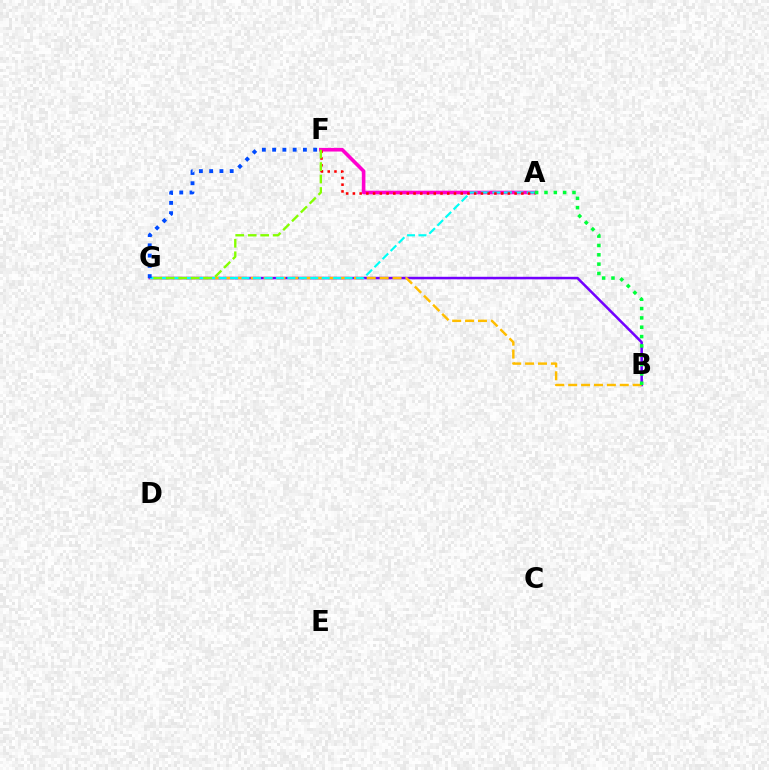{('A', 'F'): [{'color': '#ff00cf', 'line_style': 'solid', 'thickness': 2.6}, {'color': '#ff0000', 'line_style': 'dotted', 'thickness': 1.83}], ('B', 'G'): [{'color': '#7200ff', 'line_style': 'solid', 'thickness': 1.82}, {'color': '#ffbd00', 'line_style': 'dashed', 'thickness': 1.75}], ('A', 'G'): [{'color': '#00fff6', 'line_style': 'dashed', 'thickness': 1.56}], ('F', 'G'): [{'color': '#84ff00', 'line_style': 'dashed', 'thickness': 1.69}, {'color': '#004bff', 'line_style': 'dotted', 'thickness': 2.79}], ('A', 'B'): [{'color': '#00ff39', 'line_style': 'dotted', 'thickness': 2.54}]}